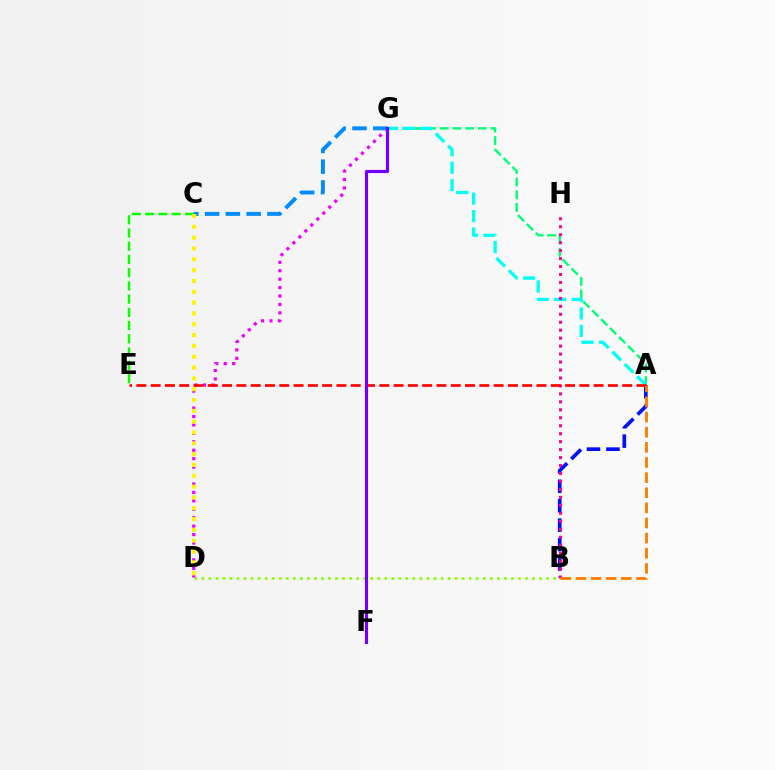{('A', 'G'): [{'color': '#00ff74', 'line_style': 'dashed', 'thickness': 1.71}, {'color': '#00fff6', 'line_style': 'dashed', 'thickness': 2.38}], ('A', 'B'): [{'color': '#0010ff', 'line_style': 'dashed', 'thickness': 2.64}, {'color': '#ff7c00', 'line_style': 'dashed', 'thickness': 2.06}], ('B', 'D'): [{'color': '#84ff00', 'line_style': 'dotted', 'thickness': 1.91}], ('C', 'E'): [{'color': '#08ff00', 'line_style': 'dashed', 'thickness': 1.8}], ('D', 'G'): [{'color': '#ee00ff', 'line_style': 'dotted', 'thickness': 2.29}], ('B', 'H'): [{'color': '#ff0094', 'line_style': 'dotted', 'thickness': 2.16}], ('C', 'G'): [{'color': '#008cff', 'line_style': 'dashed', 'thickness': 2.82}], ('A', 'E'): [{'color': '#ff0000', 'line_style': 'dashed', 'thickness': 1.94}], ('F', 'G'): [{'color': '#7200ff', 'line_style': 'solid', 'thickness': 2.26}], ('C', 'D'): [{'color': '#fcf500', 'line_style': 'dotted', 'thickness': 2.94}]}